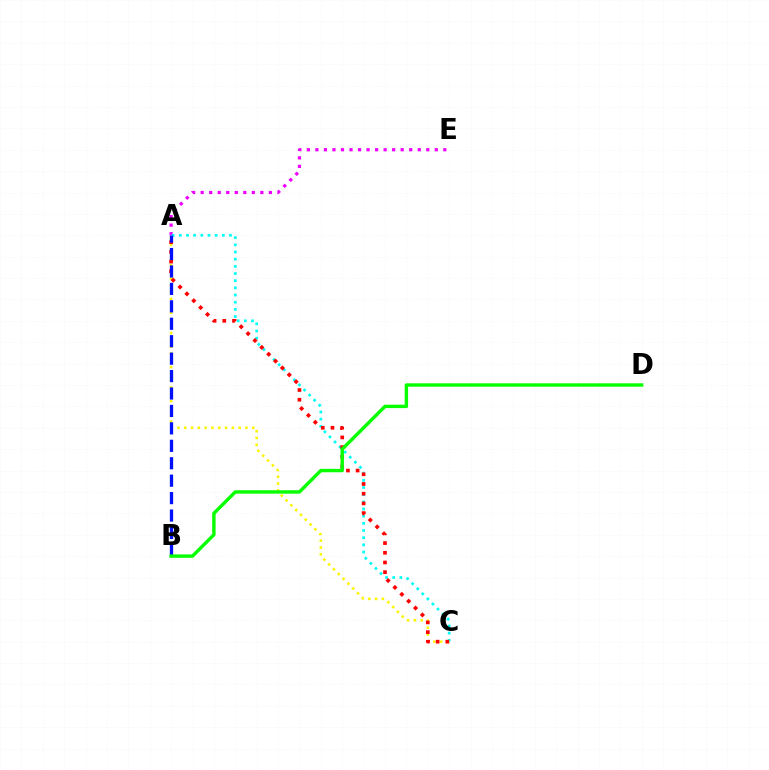{('A', 'E'): [{'color': '#ee00ff', 'line_style': 'dotted', 'thickness': 2.32}], ('A', 'C'): [{'color': '#00fff6', 'line_style': 'dotted', 'thickness': 1.95}, {'color': '#fcf500', 'line_style': 'dotted', 'thickness': 1.85}, {'color': '#ff0000', 'line_style': 'dotted', 'thickness': 2.64}], ('A', 'B'): [{'color': '#0010ff', 'line_style': 'dashed', 'thickness': 2.37}], ('B', 'D'): [{'color': '#08ff00', 'line_style': 'solid', 'thickness': 2.46}]}